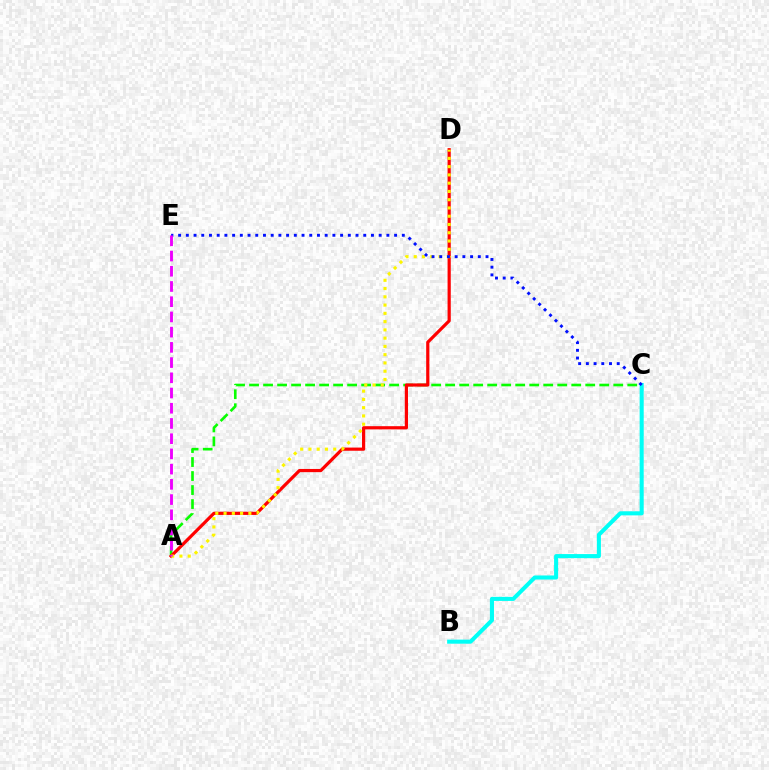{('A', 'C'): [{'color': '#08ff00', 'line_style': 'dashed', 'thickness': 1.9}], ('B', 'C'): [{'color': '#00fff6', 'line_style': 'solid', 'thickness': 2.93}], ('A', 'D'): [{'color': '#ff0000', 'line_style': 'solid', 'thickness': 2.3}, {'color': '#fcf500', 'line_style': 'dotted', 'thickness': 2.25}], ('C', 'E'): [{'color': '#0010ff', 'line_style': 'dotted', 'thickness': 2.1}], ('A', 'E'): [{'color': '#ee00ff', 'line_style': 'dashed', 'thickness': 2.07}]}